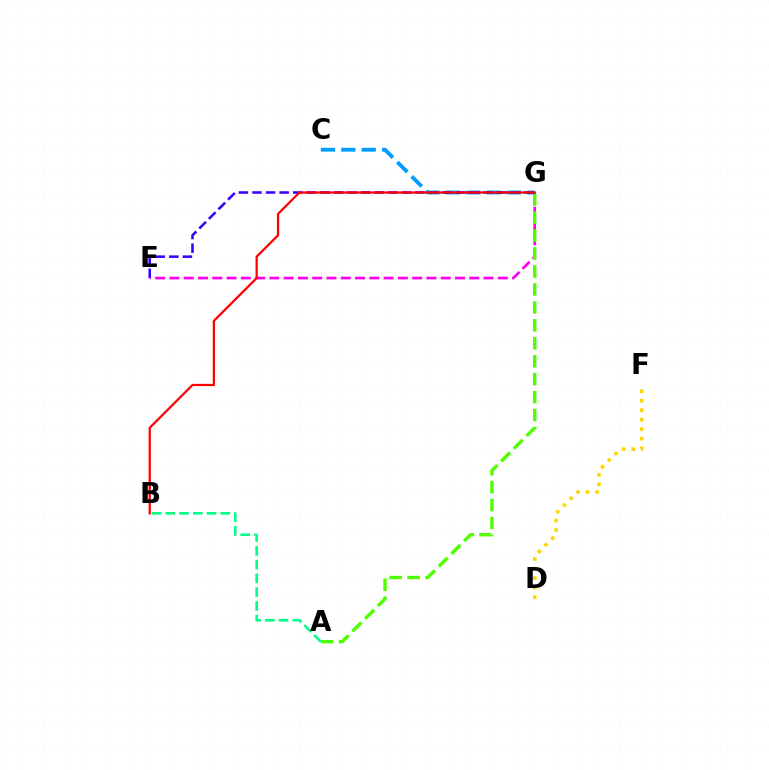{('E', 'G'): [{'color': '#ff00ed', 'line_style': 'dashed', 'thickness': 1.94}, {'color': '#3700ff', 'line_style': 'dashed', 'thickness': 1.85}], ('A', 'G'): [{'color': '#4fff00', 'line_style': 'dashed', 'thickness': 2.44}], ('D', 'F'): [{'color': '#ffd500', 'line_style': 'dotted', 'thickness': 2.58}], ('C', 'G'): [{'color': '#009eff', 'line_style': 'dashed', 'thickness': 2.77}], ('B', 'G'): [{'color': '#ff0000', 'line_style': 'solid', 'thickness': 1.62}], ('A', 'B'): [{'color': '#00ff86', 'line_style': 'dashed', 'thickness': 1.87}]}